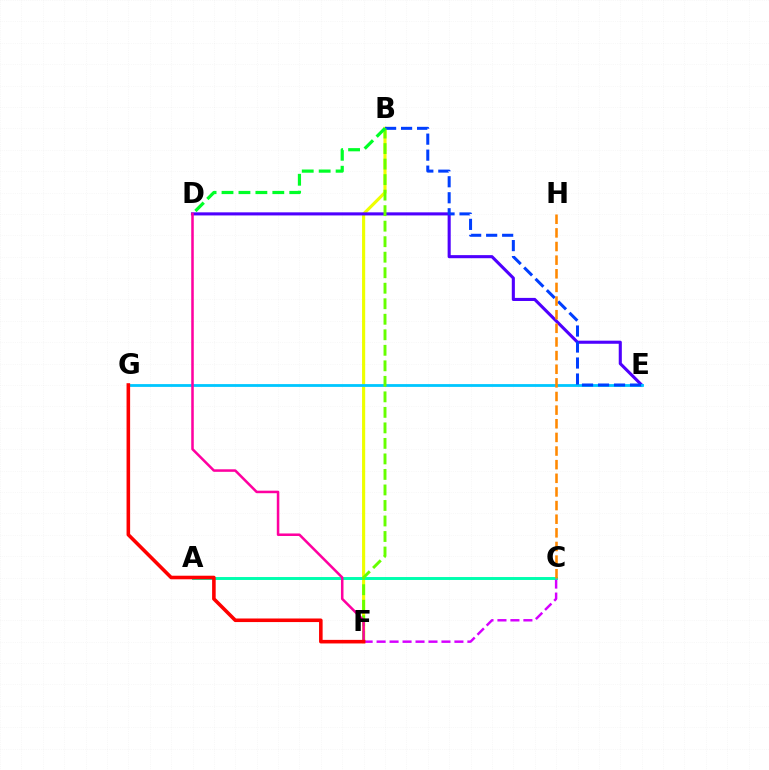{('B', 'F'): [{'color': '#eeff00', 'line_style': 'solid', 'thickness': 2.26}, {'color': '#66ff00', 'line_style': 'dashed', 'thickness': 2.11}], ('A', 'C'): [{'color': '#00ffaf', 'line_style': 'solid', 'thickness': 2.12}], ('C', 'F'): [{'color': '#d600ff', 'line_style': 'dashed', 'thickness': 1.76}], ('D', 'E'): [{'color': '#4f00ff', 'line_style': 'solid', 'thickness': 2.23}], ('E', 'G'): [{'color': '#00c7ff', 'line_style': 'solid', 'thickness': 2.01}], ('B', 'E'): [{'color': '#003fff', 'line_style': 'dashed', 'thickness': 2.17}], ('B', 'D'): [{'color': '#00ff27', 'line_style': 'dashed', 'thickness': 2.3}], ('D', 'F'): [{'color': '#ff00a0', 'line_style': 'solid', 'thickness': 1.82}], ('C', 'H'): [{'color': '#ff8800', 'line_style': 'dashed', 'thickness': 1.85}], ('F', 'G'): [{'color': '#ff0000', 'line_style': 'solid', 'thickness': 2.57}]}